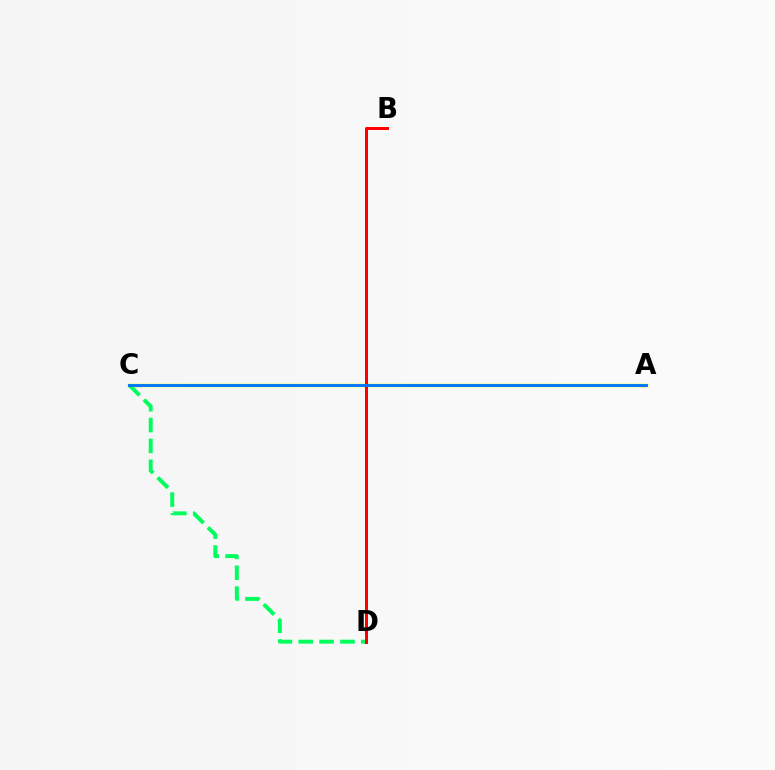{('A', 'C'): [{'color': '#d1ff00', 'line_style': 'solid', 'thickness': 2.51}, {'color': '#0074ff', 'line_style': 'solid', 'thickness': 2.06}], ('C', 'D'): [{'color': '#00ff5c', 'line_style': 'dashed', 'thickness': 2.83}], ('B', 'D'): [{'color': '#b900ff', 'line_style': 'dotted', 'thickness': 2.02}, {'color': '#ff0000', 'line_style': 'solid', 'thickness': 2.15}]}